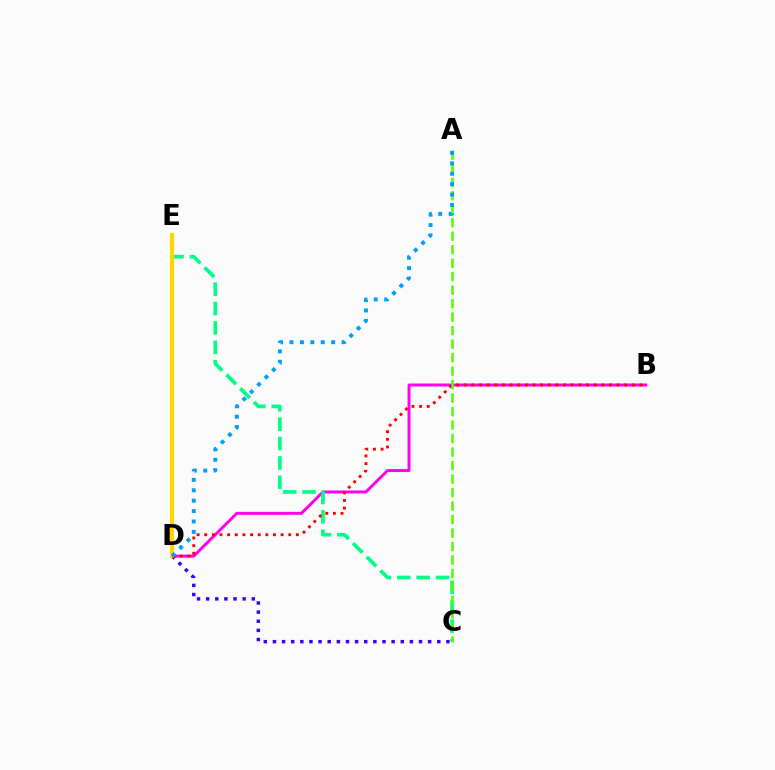{('C', 'D'): [{'color': '#3700ff', 'line_style': 'dotted', 'thickness': 2.48}], ('B', 'D'): [{'color': '#ff00ed', 'line_style': 'solid', 'thickness': 2.14}, {'color': '#ff0000', 'line_style': 'dotted', 'thickness': 2.08}], ('C', 'E'): [{'color': '#00ff86', 'line_style': 'dashed', 'thickness': 2.63}], ('D', 'E'): [{'color': '#ffd500', 'line_style': 'solid', 'thickness': 2.97}], ('A', 'C'): [{'color': '#4fff00', 'line_style': 'dashed', 'thickness': 1.83}], ('A', 'D'): [{'color': '#009eff', 'line_style': 'dotted', 'thickness': 2.83}]}